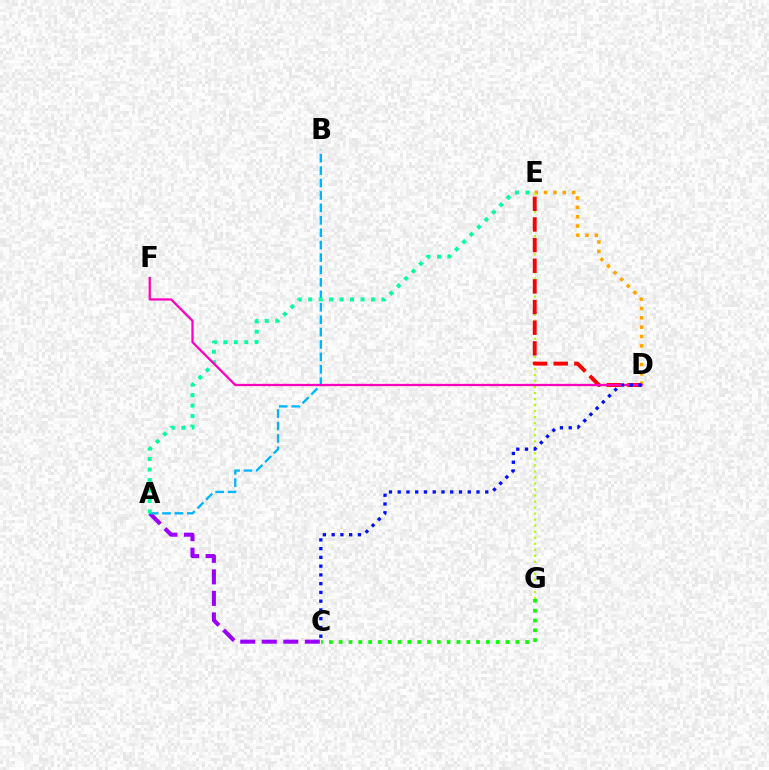{('A', 'C'): [{'color': '#9b00ff', 'line_style': 'dashed', 'thickness': 2.92}], ('D', 'E'): [{'color': '#ffa500', 'line_style': 'dotted', 'thickness': 2.54}, {'color': '#ff0000', 'line_style': 'dashed', 'thickness': 2.8}], ('A', 'B'): [{'color': '#00b5ff', 'line_style': 'dashed', 'thickness': 1.69}], ('E', 'G'): [{'color': '#b3ff00', 'line_style': 'dotted', 'thickness': 1.64}], ('A', 'E'): [{'color': '#00ff9d', 'line_style': 'dotted', 'thickness': 2.84}], ('D', 'F'): [{'color': '#ff00bd', 'line_style': 'solid', 'thickness': 1.64}], ('C', 'D'): [{'color': '#0010ff', 'line_style': 'dotted', 'thickness': 2.38}], ('C', 'G'): [{'color': '#08ff00', 'line_style': 'dotted', 'thickness': 2.67}]}